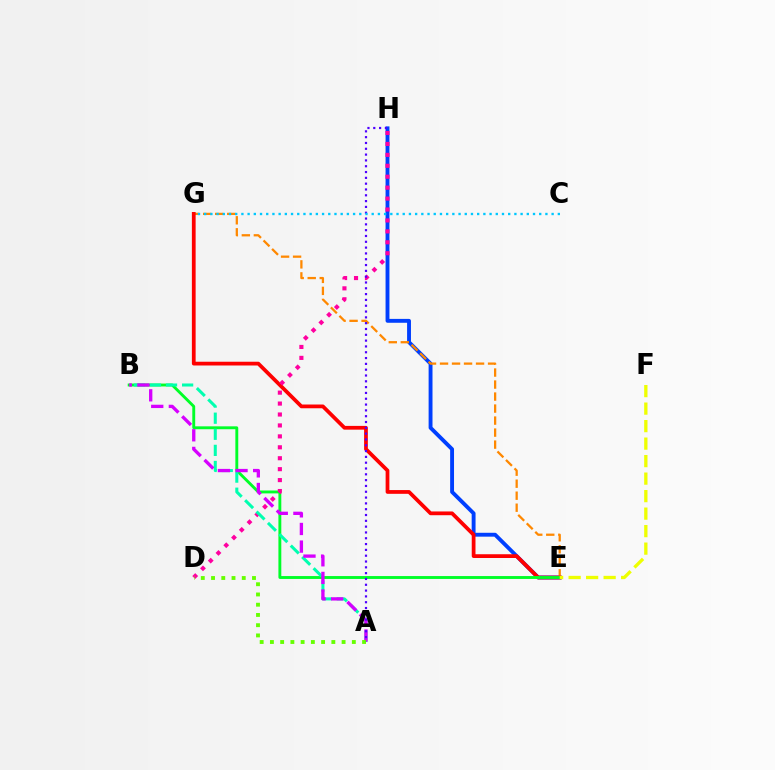{('E', 'H'): [{'color': '#003fff', 'line_style': 'solid', 'thickness': 2.79}], ('E', 'G'): [{'color': '#ff8800', 'line_style': 'dashed', 'thickness': 1.63}, {'color': '#ff0000', 'line_style': 'solid', 'thickness': 2.7}], ('B', 'E'): [{'color': '#00ff27', 'line_style': 'solid', 'thickness': 2.08}], ('E', 'F'): [{'color': '#eeff00', 'line_style': 'dashed', 'thickness': 2.38}], ('D', 'H'): [{'color': '#ff00a0', 'line_style': 'dotted', 'thickness': 2.97}], ('A', 'B'): [{'color': '#00ffaf', 'line_style': 'dashed', 'thickness': 2.19}, {'color': '#d600ff', 'line_style': 'dashed', 'thickness': 2.39}], ('A', 'D'): [{'color': '#66ff00', 'line_style': 'dotted', 'thickness': 2.78}], ('A', 'H'): [{'color': '#4f00ff', 'line_style': 'dotted', 'thickness': 1.58}], ('C', 'G'): [{'color': '#00c7ff', 'line_style': 'dotted', 'thickness': 1.69}]}